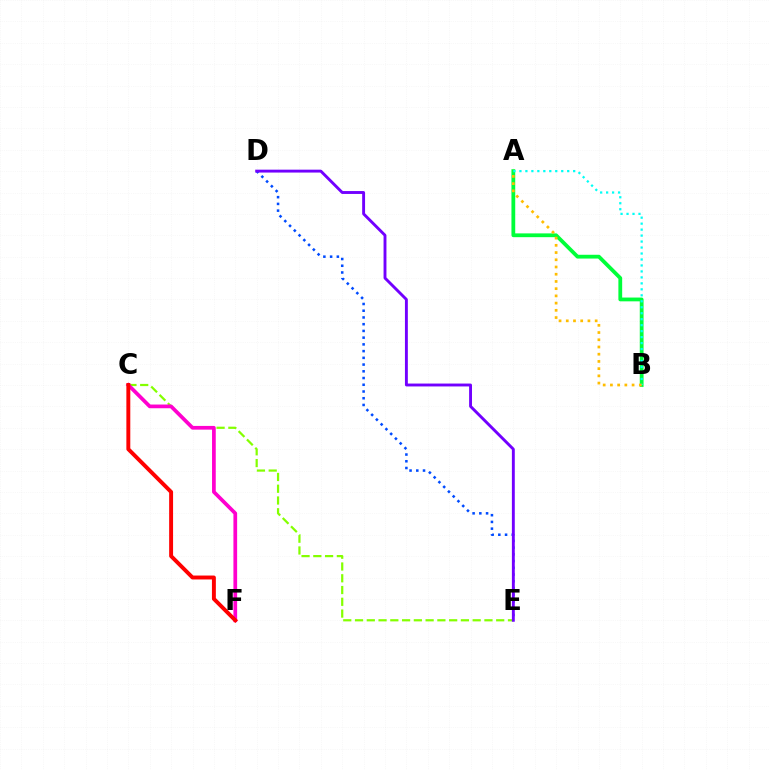{('C', 'E'): [{'color': '#84ff00', 'line_style': 'dashed', 'thickness': 1.6}], ('A', 'B'): [{'color': '#00ff39', 'line_style': 'solid', 'thickness': 2.72}, {'color': '#00fff6', 'line_style': 'dotted', 'thickness': 1.62}, {'color': '#ffbd00', 'line_style': 'dotted', 'thickness': 1.96}], ('C', 'F'): [{'color': '#ff00cf', 'line_style': 'solid', 'thickness': 2.67}, {'color': '#ff0000', 'line_style': 'solid', 'thickness': 2.82}], ('D', 'E'): [{'color': '#004bff', 'line_style': 'dotted', 'thickness': 1.83}, {'color': '#7200ff', 'line_style': 'solid', 'thickness': 2.08}]}